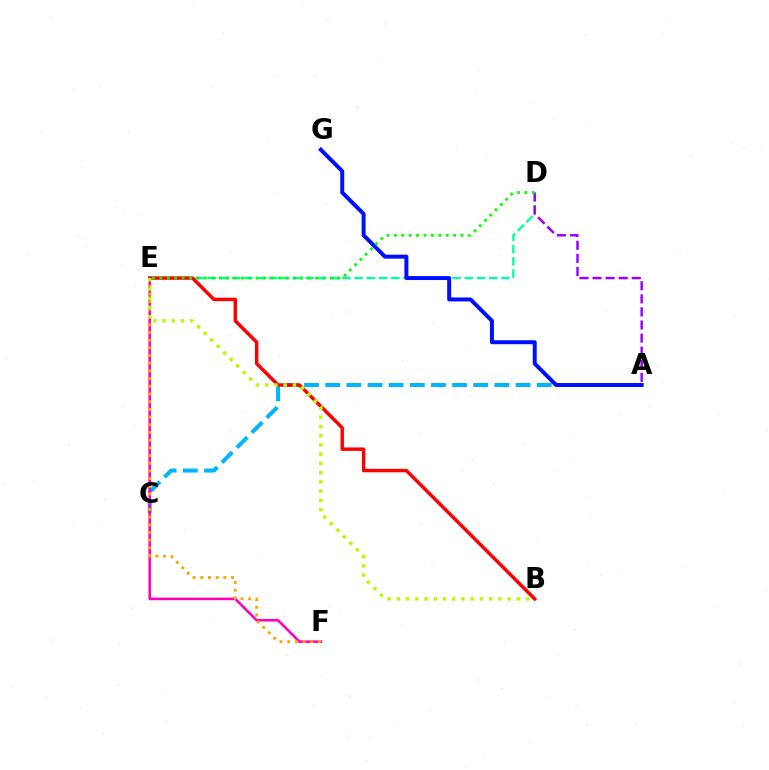{('D', 'E'): [{'color': '#00ff9d', 'line_style': 'dashed', 'thickness': 1.66}, {'color': '#08ff00', 'line_style': 'dotted', 'thickness': 2.01}], ('A', 'C'): [{'color': '#00b5ff', 'line_style': 'dashed', 'thickness': 2.87}], ('A', 'G'): [{'color': '#0010ff', 'line_style': 'solid', 'thickness': 2.87}], ('E', 'F'): [{'color': '#ff00bd', 'line_style': 'solid', 'thickness': 1.86}, {'color': '#ffa500', 'line_style': 'dotted', 'thickness': 2.09}], ('A', 'D'): [{'color': '#9b00ff', 'line_style': 'dashed', 'thickness': 1.78}], ('B', 'E'): [{'color': '#ff0000', 'line_style': 'solid', 'thickness': 2.48}, {'color': '#b3ff00', 'line_style': 'dotted', 'thickness': 2.51}]}